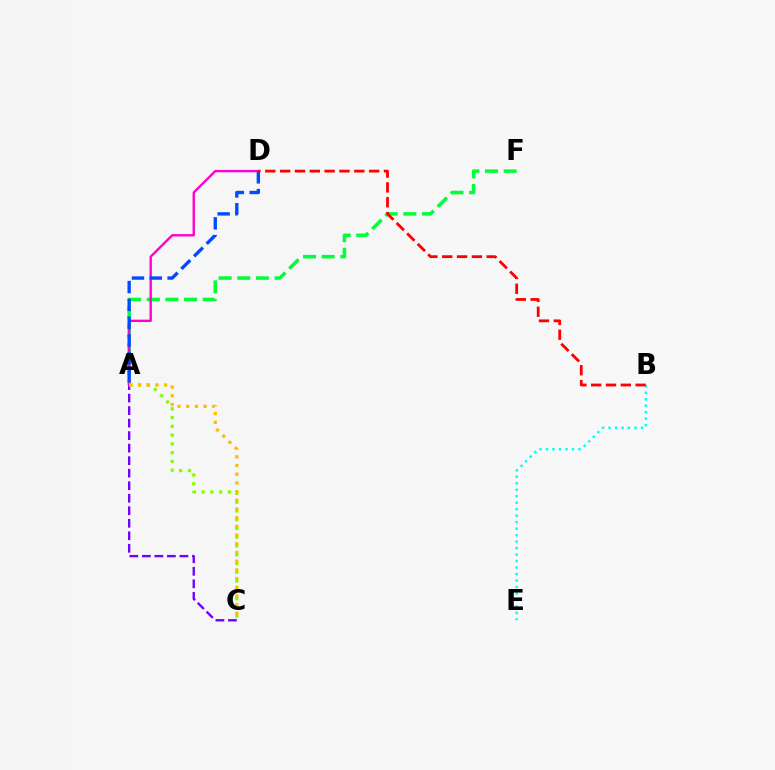{('A', 'F'): [{'color': '#00ff39', 'line_style': 'dashed', 'thickness': 2.53}], ('A', 'D'): [{'color': '#ff00cf', 'line_style': 'solid', 'thickness': 1.7}, {'color': '#004bff', 'line_style': 'dashed', 'thickness': 2.42}], ('B', 'E'): [{'color': '#00fff6', 'line_style': 'dotted', 'thickness': 1.76}], ('A', 'C'): [{'color': '#7200ff', 'line_style': 'dashed', 'thickness': 1.7}, {'color': '#84ff00', 'line_style': 'dotted', 'thickness': 2.38}, {'color': '#ffbd00', 'line_style': 'dotted', 'thickness': 2.36}], ('B', 'D'): [{'color': '#ff0000', 'line_style': 'dashed', 'thickness': 2.01}]}